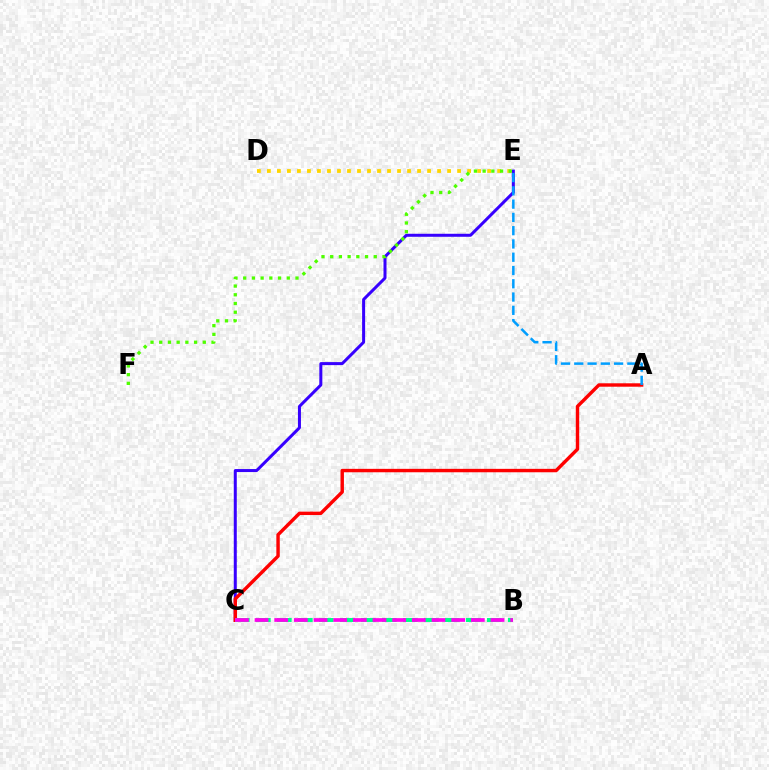{('C', 'E'): [{'color': '#3700ff', 'line_style': 'solid', 'thickness': 2.17}], ('A', 'C'): [{'color': '#ff0000', 'line_style': 'solid', 'thickness': 2.46}], ('B', 'C'): [{'color': '#00ff86', 'line_style': 'dashed', 'thickness': 2.85}, {'color': '#ff00ed', 'line_style': 'dashed', 'thickness': 2.67}], ('A', 'E'): [{'color': '#009eff', 'line_style': 'dashed', 'thickness': 1.8}], ('D', 'E'): [{'color': '#ffd500', 'line_style': 'dotted', 'thickness': 2.72}], ('E', 'F'): [{'color': '#4fff00', 'line_style': 'dotted', 'thickness': 2.37}]}